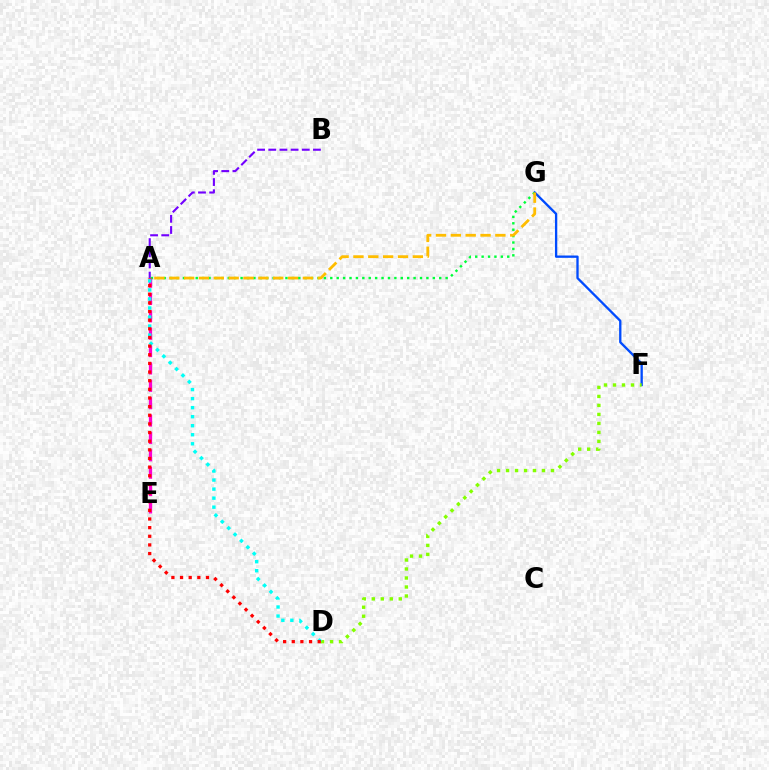{('F', 'G'): [{'color': '#004bff', 'line_style': 'solid', 'thickness': 1.67}], ('A', 'B'): [{'color': '#7200ff', 'line_style': 'dashed', 'thickness': 1.52}], ('D', 'F'): [{'color': '#84ff00', 'line_style': 'dotted', 'thickness': 2.45}], ('A', 'G'): [{'color': '#00ff39', 'line_style': 'dotted', 'thickness': 1.74}, {'color': '#ffbd00', 'line_style': 'dashed', 'thickness': 2.02}], ('A', 'E'): [{'color': '#ff00cf', 'line_style': 'dashed', 'thickness': 2.36}], ('A', 'D'): [{'color': '#00fff6', 'line_style': 'dotted', 'thickness': 2.45}, {'color': '#ff0000', 'line_style': 'dotted', 'thickness': 2.35}]}